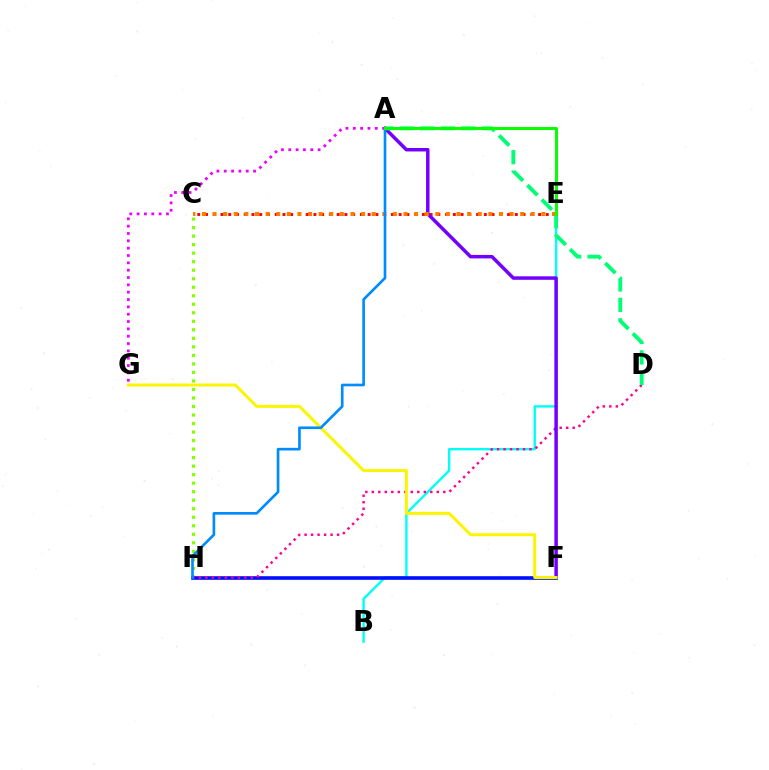{('C', 'E'): [{'color': '#ff0000', 'line_style': 'dotted', 'thickness': 2.1}, {'color': '#ff7c00', 'line_style': 'dotted', 'thickness': 2.88}], ('B', 'E'): [{'color': '#00fff6', 'line_style': 'solid', 'thickness': 1.73}], ('C', 'H'): [{'color': '#84ff00', 'line_style': 'dotted', 'thickness': 2.31}], ('F', 'H'): [{'color': '#0010ff', 'line_style': 'solid', 'thickness': 2.6}], ('D', 'H'): [{'color': '#ff0094', 'line_style': 'dotted', 'thickness': 1.77}], ('A', 'F'): [{'color': '#7200ff', 'line_style': 'solid', 'thickness': 2.5}], ('A', 'G'): [{'color': '#ee00ff', 'line_style': 'dotted', 'thickness': 1.99}], ('A', 'D'): [{'color': '#00ff74', 'line_style': 'dashed', 'thickness': 2.78}], ('F', 'G'): [{'color': '#fcf500', 'line_style': 'solid', 'thickness': 2.14}], ('A', 'H'): [{'color': '#008cff', 'line_style': 'solid', 'thickness': 1.92}], ('A', 'E'): [{'color': '#08ff00', 'line_style': 'solid', 'thickness': 2.16}]}